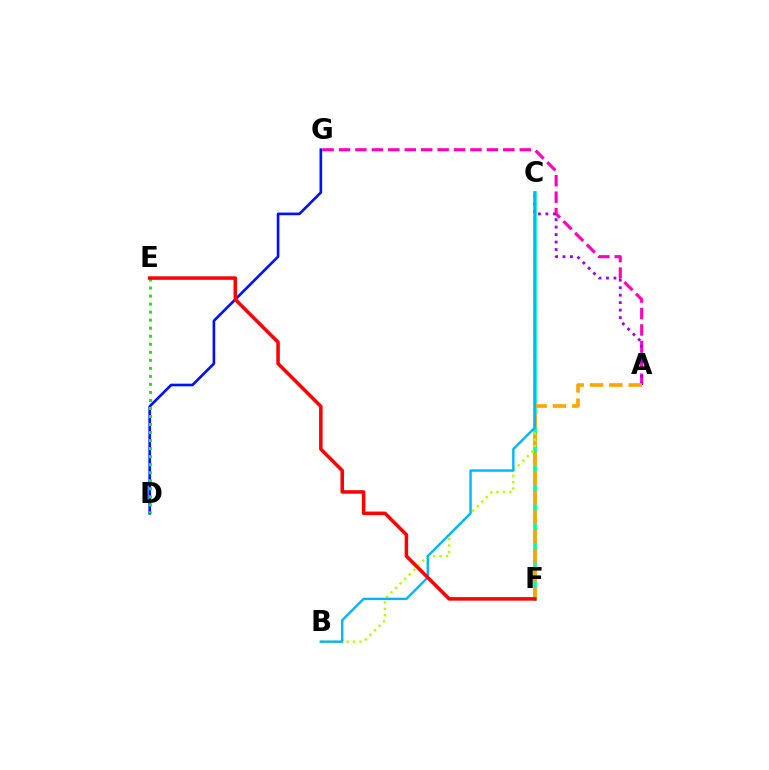{('A', 'G'): [{'color': '#ff00bd', 'line_style': 'dashed', 'thickness': 2.23}], ('D', 'G'): [{'color': '#0010ff', 'line_style': 'solid', 'thickness': 1.91}], ('D', 'E'): [{'color': '#08ff00', 'line_style': 'dotted', 'thickness': 2.18}], ('C', 'F'): [{'color': '#00ff9d', 'line_style': 'solid', 'thickness': 2.65}], ('A', 'C'): [{'color': '#9b00ff', 'line_style': 'dotted', 'thickness': 2.03}], ('A', 'F'): [{'color': '#ffa500', 'line_style': 'dashed', 'thickness': 2.63}], ('B', 'C'): [{'color': '#b3ff00', 'line_style': 'dotted', 'thickness': 1.74}, {'color': '#00b5ff', 'line_style': 'solid', 'thickness': 1.72}], ('E', 'F'): [{'color': '#ff0000', 'line_style': 'solid', 'thickness': 2.54}]}